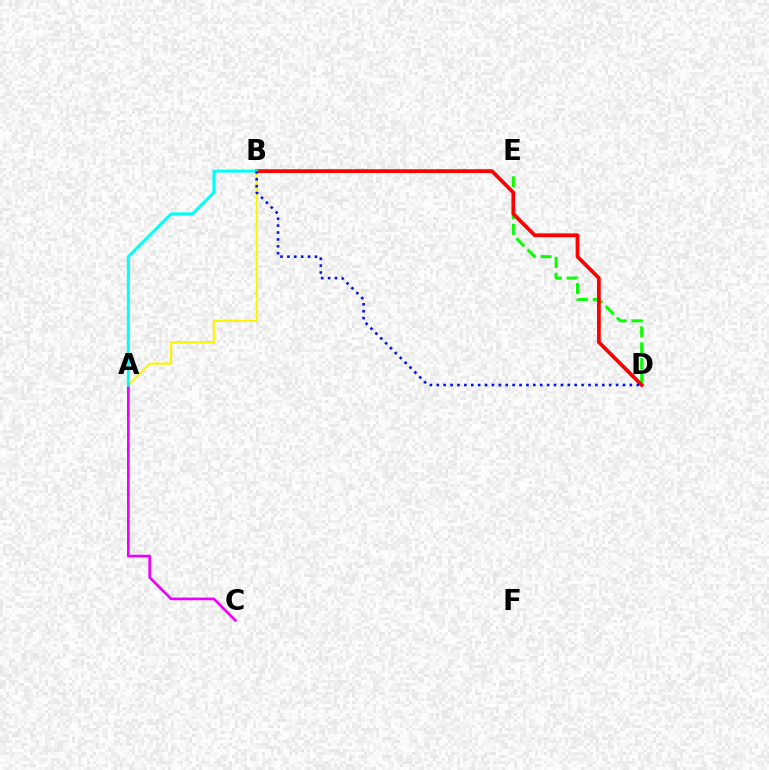{('D', 'E'): [{'color': '#08ff00', 'line_style': 'dashed', 'thickness': 2.15}], ('A', 'B'): [{'color': '#fcf500', 'line_style': 'solid', 'thickness': 1.53}, {'color': '#00fff6', 'line_style': 'solid', 'thickness': 2.16}], ('B', 'D'): [{'color': '#ff0000', 'line_style': 'solid', 'thickness': 2.7}, {'color': '#0010ff', 'line_style': 'dotted', 'thickness': 1.87}], ('A', 'C'): [{'color': '#ee00ff', 'line_style': 'solid', 'thickness': 1.93}]}